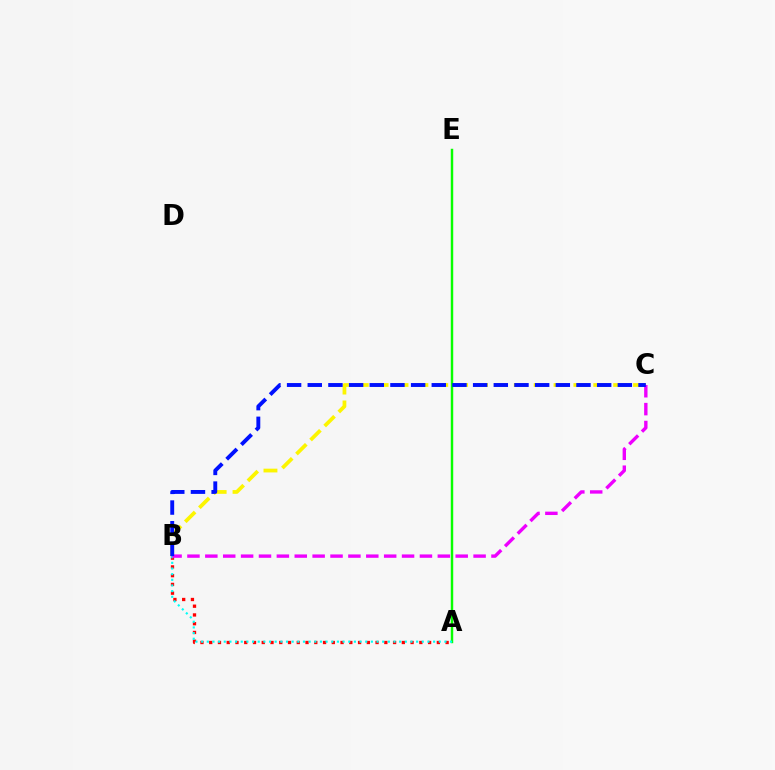{('A', 'B'): [{'color': '#ff0000', 'line_style': 'dotted', 'thickness': 2.38}, {'color': '#00fff6', 'line_style': 'dotted', 'thickness': 1.54}], ('B', 'C'): [{'color': '#fcf500', 'line_style': 'dashed', 'thickness': 2.7}, {'color': '#ee00ff', 'line_style': 'dashed', 'thickness': 2.43}, {'color': '#0010ff', 'line_style': 'dashed', 'thickness': 2.81}], ('A', 'E'): [{'color': '#08ff00', 'line_style': 'solid', 'thickness': 1.76}]}